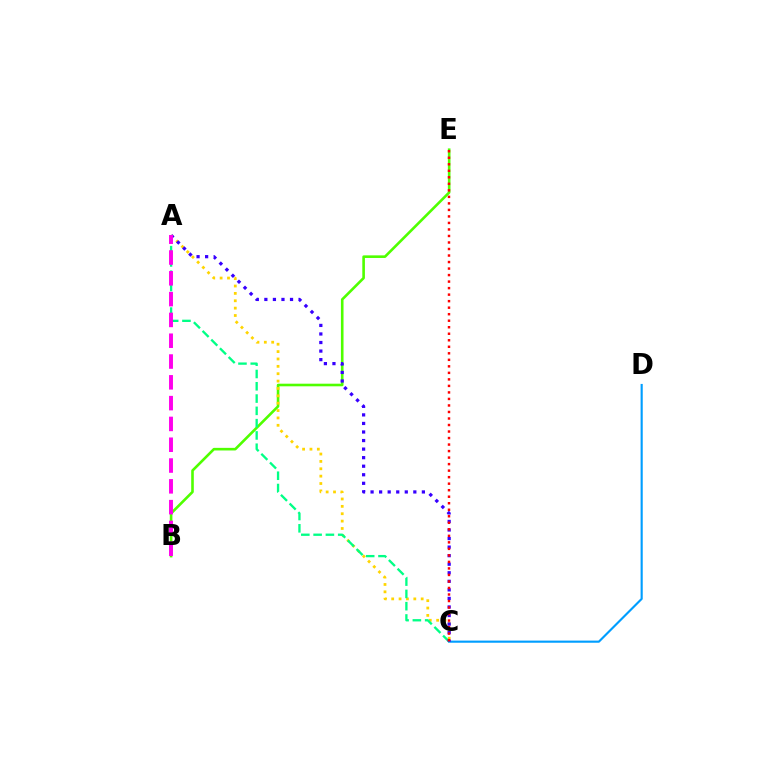{('C', 'D'): [{'color': '#009eff', 'line_style': 'solid', 'thickness': 1.54}], ('B', 'E'): [{'color': '#4fff00', 'line_style': 'solid', 'thickness': 1.88}], ('A', 'C'): [{'color': '#ffd500', 'line_style': 'dotted', 'thickness': 2.0}, {'color': '#00ff86', 'line_style': 'dashed', 'thickness': 1.67}, {'color': '#3700ff', 'line_style': 'dotted', 'thickness': 2.32}], ('A', 'B'): [{'color': '#ff00ed', 'line_style': 'dashed', 'thickness': 2.83}], ('C', 'E'): [{'color': '#ff0000', 'line_style': 'dotted', 'thickness': 1.77}]}